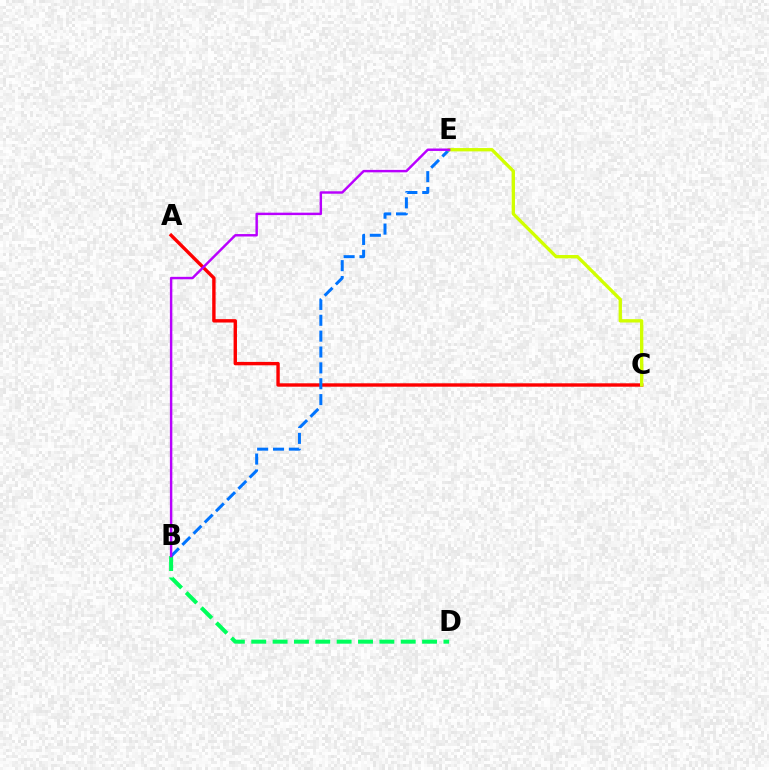{('A', 'C'): [{'color': '#ff0000', 'line_style': 'solid', 'thickness': 2.44}], ('B', 'D'): [{'color': '#00ff5c', 'line_style': 'dashed', 'thickness': 2.9}], ('B', 'E'): [{'color': '#0074ff', 'line_style': 'dashed', 'thickness': 2.16}, {'color': '#b900ff', 'line_style': 'solid', 'thickness': 1.75}], ('C', 'E'): [{'color': '#d1ff00', 'line_style': 'solid', 'thickness': 2.4}]}